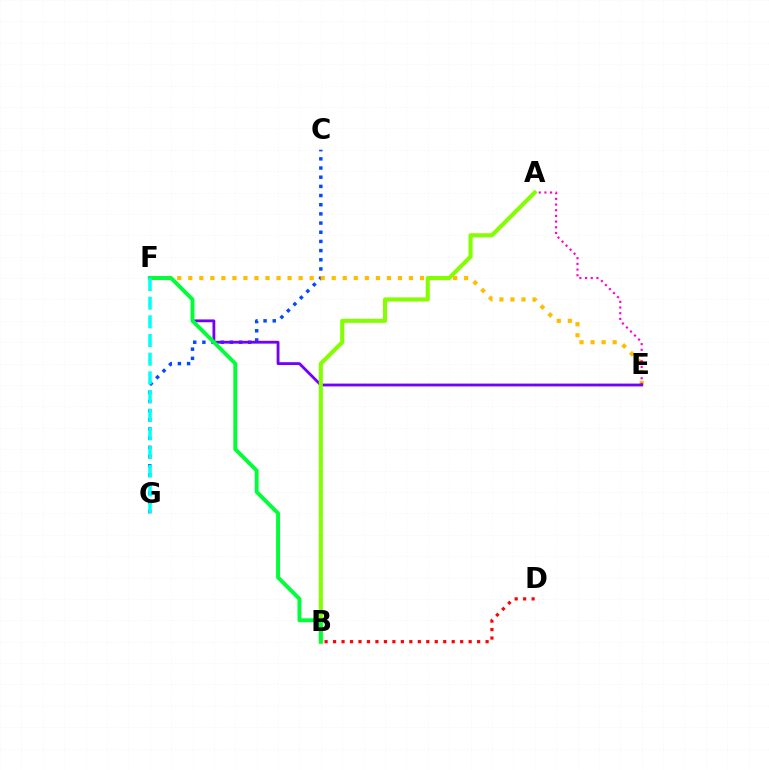{('C', 'G'): [{'color': '#004bff', 'line_style': 'dotted', 'thickness': 2.49}], ('E', 'F'): [{'color': '#ffbd00', 'line_style': 'dotted', 'thickness': 3.0}, {'color': '#7200ff', 'line_style': 'solid', 'thickness': 2.03}], ('B', 'D'): [{'color': '#ff0000', 'line_style': 'dotted', 'thickness': 2.3}], ('A', 'E'): [{'color': '#ff00cf', 'line_style': 'dotted', 'thickness': 1.54}], ('A', 'B'): [{'color': '#84ff00', 'line_style': 'solid', 'thickness': 2.94}], ('B', 'F'): [{'color': '#00ff39', 'line_style': 'solid', 'thickness': 2.81}], ('F', 'G'): [{'color': '#00fff6', 'line_style': 'dashed', 'thickness': 2.54}]}